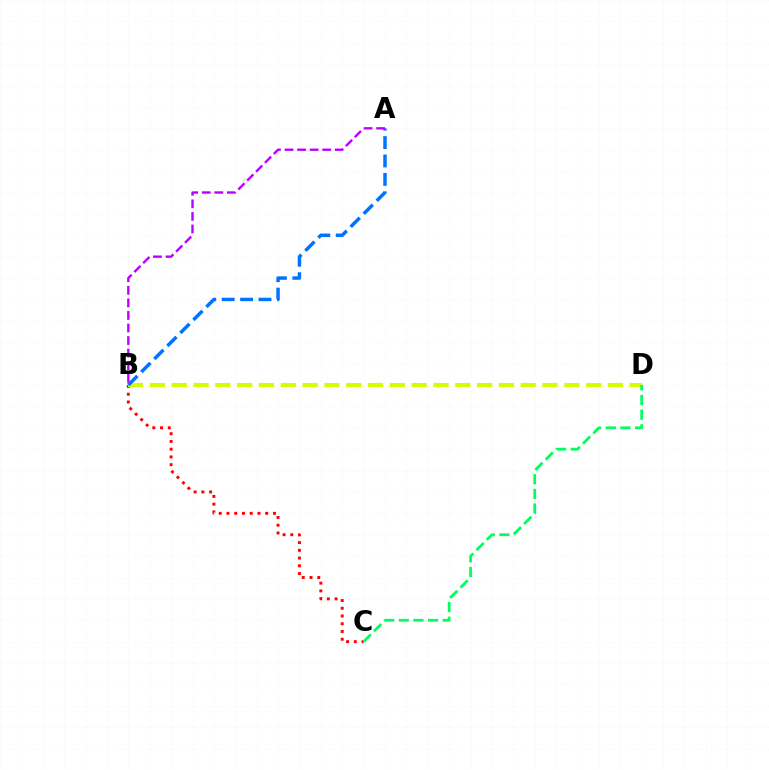{('B', 'C'): [{'color': '#ff0000', 'line_style': 'dotted', 'thickness': 2.11}], ('B', 'D'): [{'color': '#d1ff00', 'line_style': 'dashed', 'thickness': 2.96}], ('A', 'B'): [{'color': '#0074ff', 'line_style': 'dashed', 'thickness': 2.5}, {'color': '#b900ff', 'line_style': 'dashed', 'thickness': 1.71}], ('C', 'D'): [{'color': '#00ff5c', 'line_style': 'dashed', 'thickness': 1.99}]}